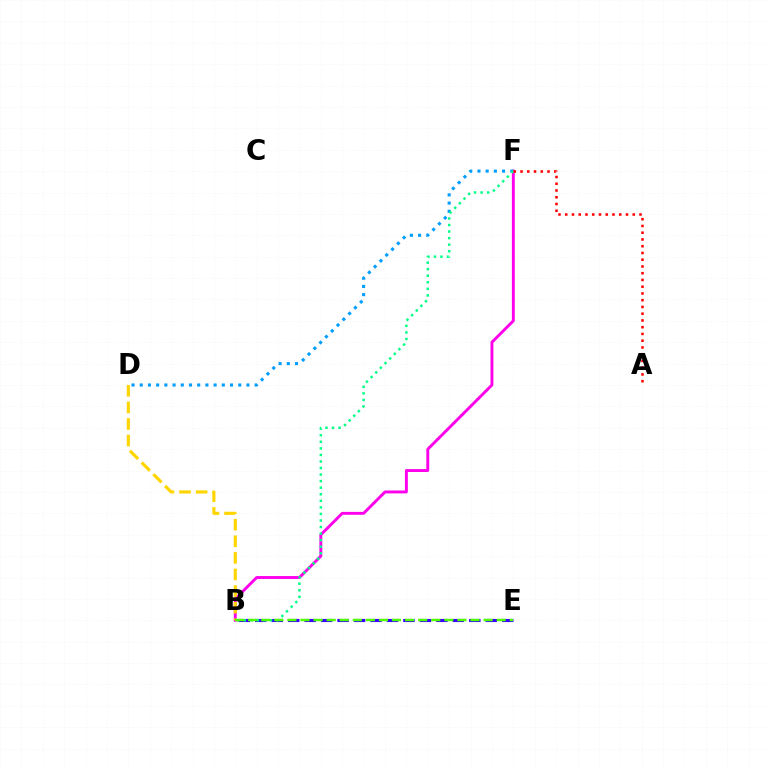{('B', 'F'): [{'color': '#ff00ed', 'line_style': 'solid', 'thickness': 2.09}, {'color': '#00ff86', 'line_style': 'dotted', 'thickness': 1.78}], ('B', 'E'): [{'color': '#3700ff', 'line_style': 'dashed', 'thickness': 2.24}, {'color': '#4fff00', 'line_style': 'dashed', 'thickness': 1.78}], ('D', 'F'): [{'color': '#009eff', 'line_style': 'dotted', 'thickness': 2.23}], ('B', 'D'): [{'color': '#ffd500', 'line_style': 'dashed', 'thickness': 2.25}], ('A', 'F'): [{'color': '#ff0000', 'line_style': 'dotted', 'thickness': 1.83}]}